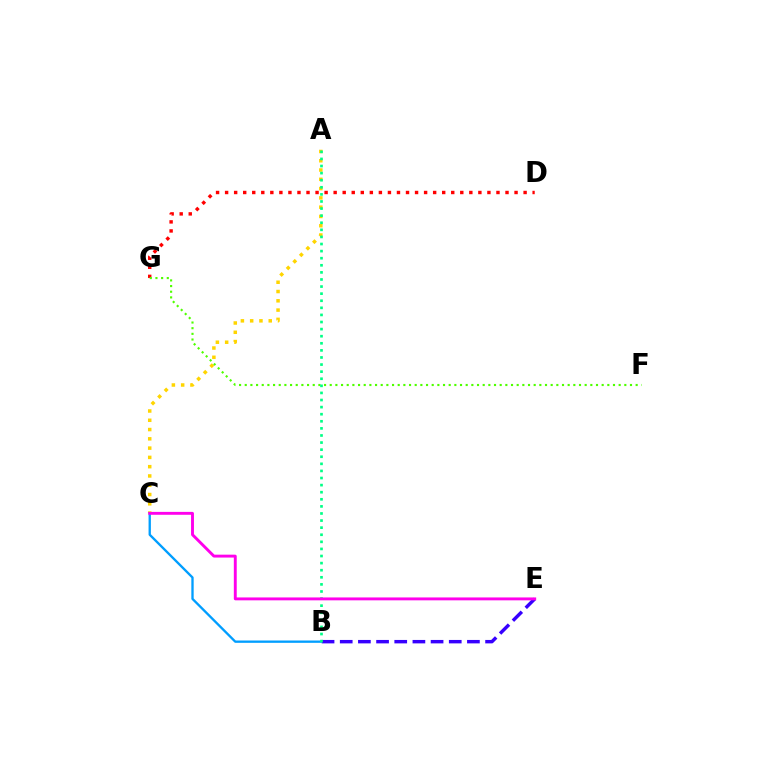{('D', 'G'): [{'color': '#ff0000', 'line_style': 'dotted', 'thickness': 2.46}], ('B', 'E'): [{'color': '#3700ff', 'line_style': 'dashed', 'thickness': 2.47}], ('A', 'C'): [{'color': '#ffd500', 'line_style': 'dotted', 'thickness': 2.52}], ('B', 'C'): [{'color': '#009eff', 'line_style': 'solid', 'thickness': 1.68}], ('F', 'G'): [{'color': '#4fff00', 'line_style': 'dotted', 'thickness': 1.54}], ('A', 'B'): [{'color': '#00ff86', 'line_style': 'dotted', 'thickness': 1.93}], ('C', 'E'): [{'color': '#ff00ed', 'line_style': 'solid', 'thickness': 2.09}]}